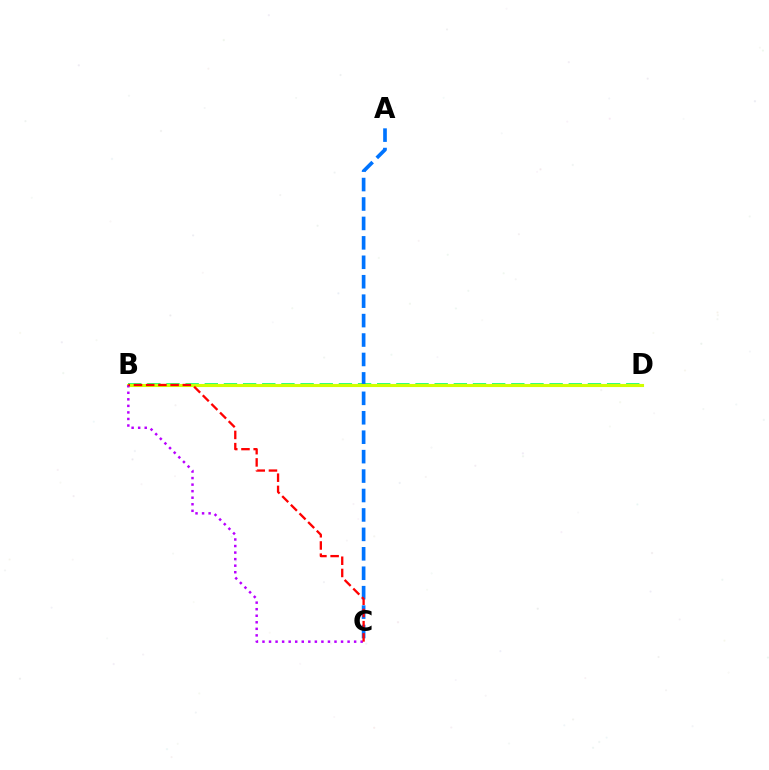{('B', 'D'): [{'color': '#00ff5c', 'line_style': 'dashed', 'thickness': 2.6}, {'color': '#d1ff00', 'line_style': 'solid', 'thickness': 2.23}], ('A', 'C'): [{'color': '#0074ff', 'line_style': 'dashed', 'thickness': 2.64}], ('B', 'C'): [{'color': '#b900ff', 'line_style': 'dotted', 'thickness': 1.78}, {'color': '#ff0000', 'line_style': 'dashed', 'thickness': 1.66}]}